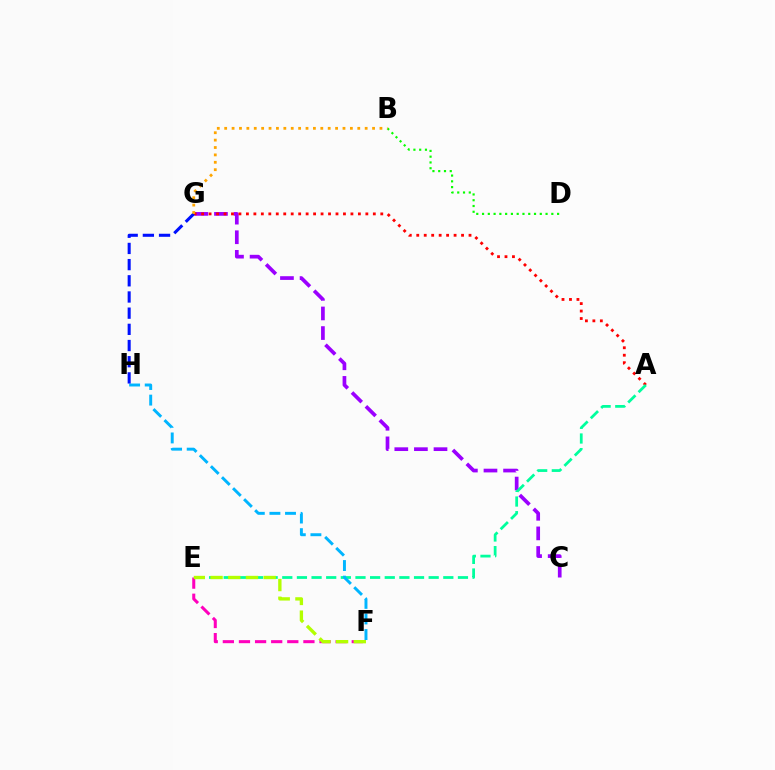{('C', 'G'): [{'color': '#9b00ff', 'line_style': 'dashed', 'thickness': 2.66}], ('A', 'G'): [{'color': '#ff0000', 'line_style': 'dotted', 'thickness': 2.03}], ('E', 'F'): [{'color': '#ff00bd', 'line_style': 'dashed', 'thickness': 2.19}, {'color': '#b3ff00', 'line_style': 'dashed', 'thickness': 2.41}], ('B', 'D'): [{'color': '#08ff00', 'line_style': 'dotted', 'thickness': 1.57}], ('A', 'E'): [{'color': '#00ff9d', 'line_style': 'dashed', 'thickness': 1.99}], ('F', 'H'): [{'color': '#00b5ff', 'line_style': 'dashed', 'thickness': 2.12}], ('G', 'H'): [{'color': '#0010ff', 'line_style': 'dashed', 'thickness': 2.2}], ('B', 'G'): [{'color': '#ffa500', 'line_style': 'dotted', 'thickness': 2.01}]}